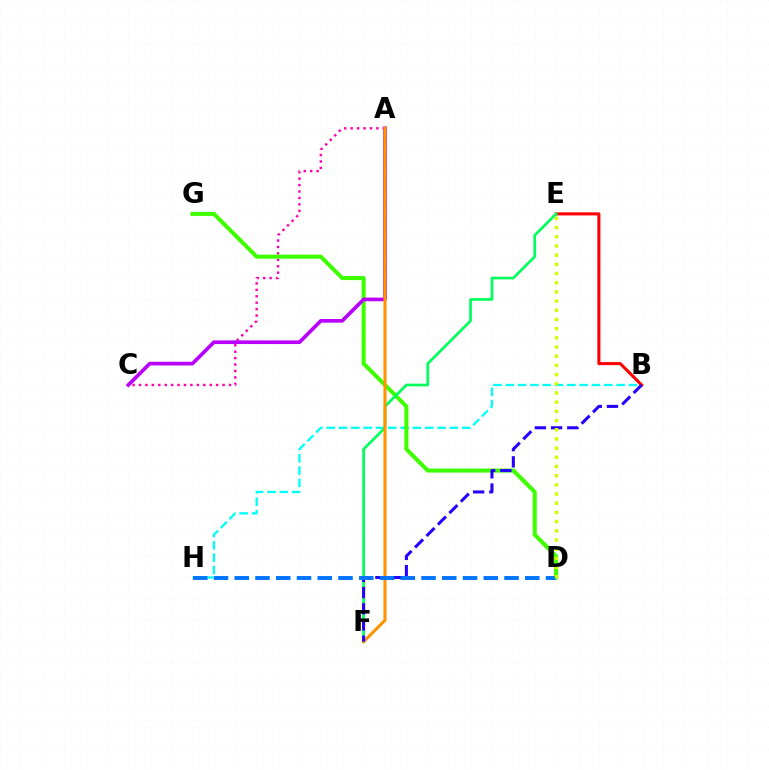{('A', 'C'): [{'color': '#ff00ac', 'line_style': 'dotted', 'thickness': 1.75}, {'color': '#b900ff', 'line_style': 'solid', 'thickness': 2.65}], ('B', 'H'): [{'color': '#00fff6', 'line_style': 'dashed', 'thickness': 1.67}], ('B', 'E'): [{'color': '#ff0000', 'line_style': 'solid', 'thickness': 2.21}], ('D', 'G'): [{'color': '#3dff00', 'line_style': 'solid', 'thickness': 2.92}], ('E', 'F'): [{'color': '#00ff5c', 'line_style': 'solid', 'thickness': 1.95}], ('A', 'F'): [{'color': '#ff9400', 'line_style': 'solid', 'thickness': 2.23}], ('B', 'F'): [{'color': '#2500ff', 'line_style': 'dashed', 'thickness': 2.2}], ('D', 'H'): [{'color': '#0074ff', 'line_style': 'dashed', 'thickness': 2.82}], ('D', 'E'): [{'color': '#d1ff00', 'line_style': 'dotted', 'thickness': 2.5}]}